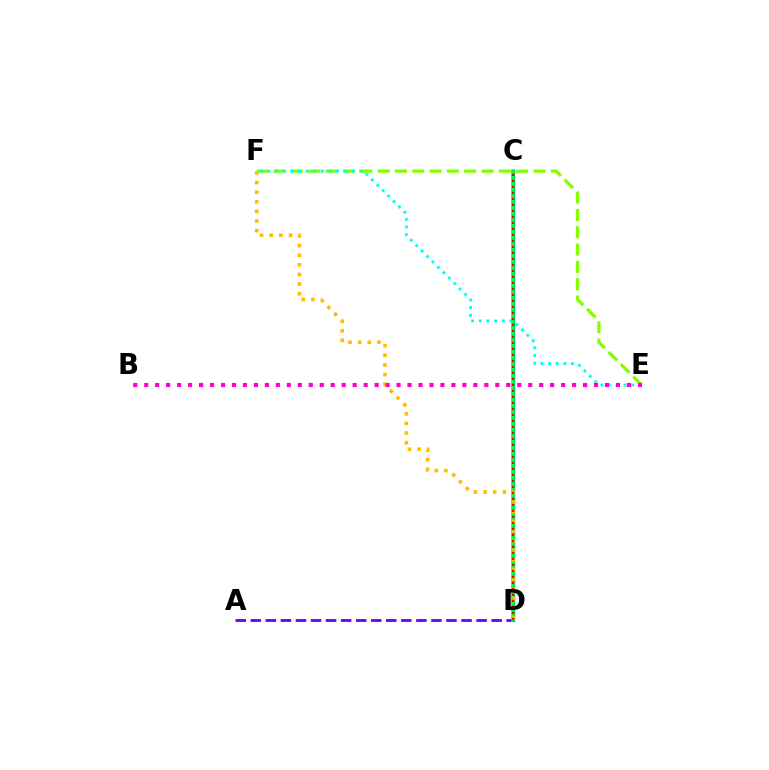{('E', 'F'): [{'color': '#84ff00', 'line_style': 'dashed', 'thickness': 2.35}, {'color': '#00fff6', 'line_style': 'dotted', 'thickness': 2.08}], ('A', 'D'): [{'color': '#7200ff', 'line_style': 'dashed', 'thickness': 2.04}], ('C', 'D'): [{'color': '#004bff', 'line_style': 'solid', 'thickness': 2.35}, {'color': '#00ff39', 'line_style': 'solid', 'thickness': 2.55}, {'color': '#ff0000', 'line_style': 'dotted', 'thickness': 1.63}], ('D', 'F'): [{'color': '#ffbd00', 'line_style': 'dotted', 'thickness': 2.61}], ('B', 'E'): [{'color': '#ff00cf', 'line_style': 'dotted', 'thickness': 2.98}]}